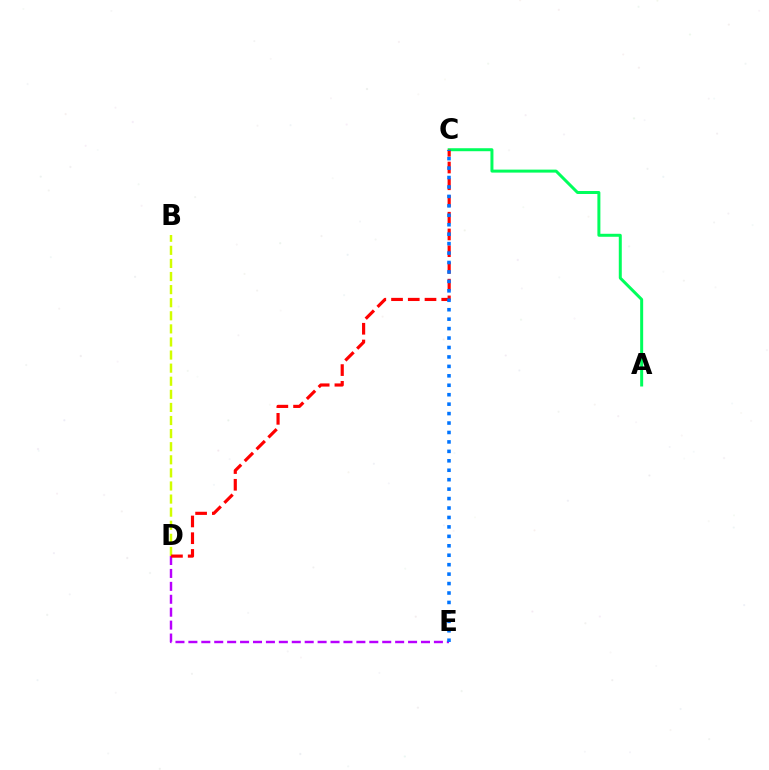{('B', 'D'): [{'color': '#d1ff00', 'line_style': 'dashed', 'thickness': 1.78}], ('A', 'C'): [{'color': '#00ff5c', 'line_style': 'solid', 'thickness': 2.15}], ('D', 'E'): [{'color': '#b900ff', 'line_style': 'dashed', 'thickness': 1.76}], ('C', 'D'): [{'color': '#ff0000', 'line_style': 'dashed', 'thickness': 2.27}], ('C', 'E'): [{'color': '#0074ff', 'line_style': 'dotted', 'thickness': 2.57}]}